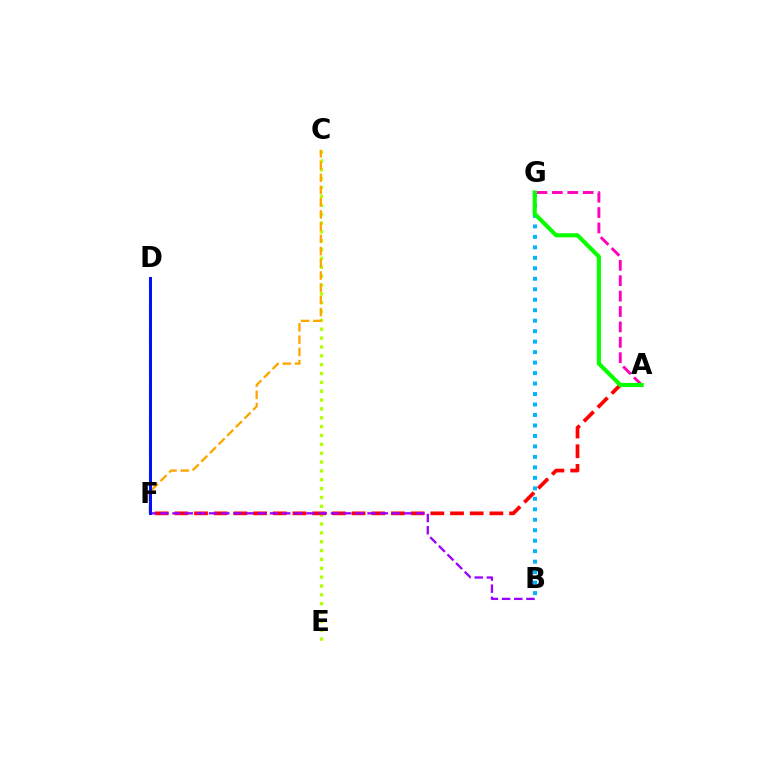{('C', 'E'): [{'color': '#b3ff00', 'line_style': 'dotted', 'thickness': 2.41}], ('A', 'F'): [{'color': '#ff0000', 'line_style': 'dashed', 'thickness': 2.68}], ('A', 'G'): [{'color': '#ff00bd', 'line_style': 'dashed', 'thickness': 2.09}, {'color': '#08ff00', 'line_style': 'solid', 'thickness': 2.96}], ('C', 'F'): [{'color': '#ffa500', 'line_style': 'dashed', 'thickness': 1.66}], ('D', 'F'): [{'color': '#00ff9d', 'line_style': 'dashed', 'thickness': 1.53}, {'color': '#0010ff', 'line_style': 'solid', 'thickness': 2.15}], ('B', 'G'): [{'color': '#00b5ff', 'line_style': 'dotted', 'thickness': 2.85}], ('B', 'F'): [{'color': '#9b00ff', 'line_style': 'dashed', 'thickness': 1.66}]}